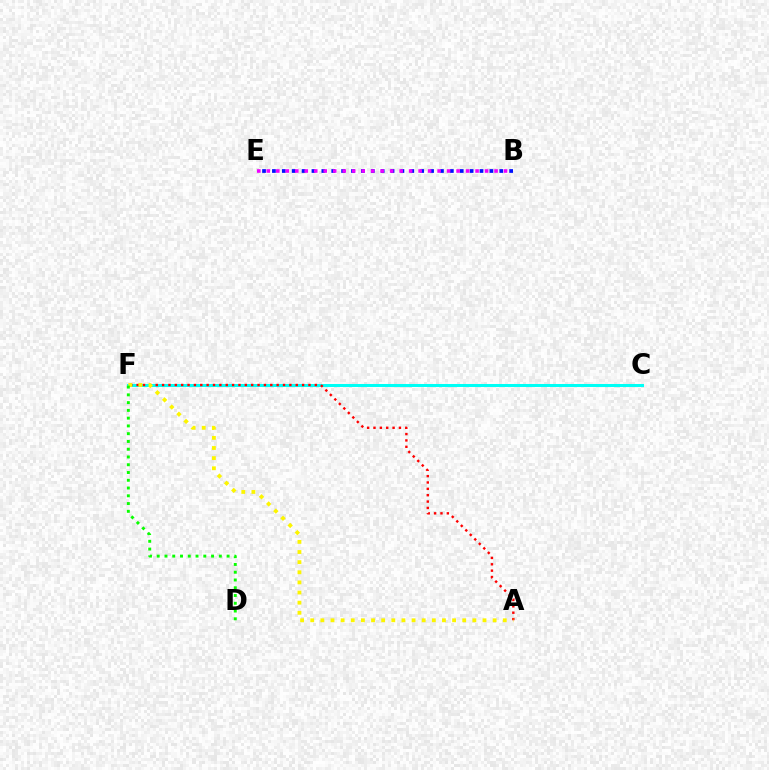{('B', 'E'): [{'color': '#0010ff', 'line_style': 'dotted', 'thickness': 2.69}, {'color': '#ee00ff', 'line_style': 'dotted', 'thickness': 2.58}], ('C', 'F'): [{'color': '#00fff6', 'line_style': 'solid', 'thickness': 2.18}], ('A', 'F'): [{'color': '#ff0000', 'line_style': 'dotted', 'thickness': 1.73}, {'color': '#fcf500', 'line_style': 'dotted', 'thickness': 2.75}], ('D', 'F'): [{'color': '#08ff00', 'line_style': 'dotted', 'thickness': 2.11}]}